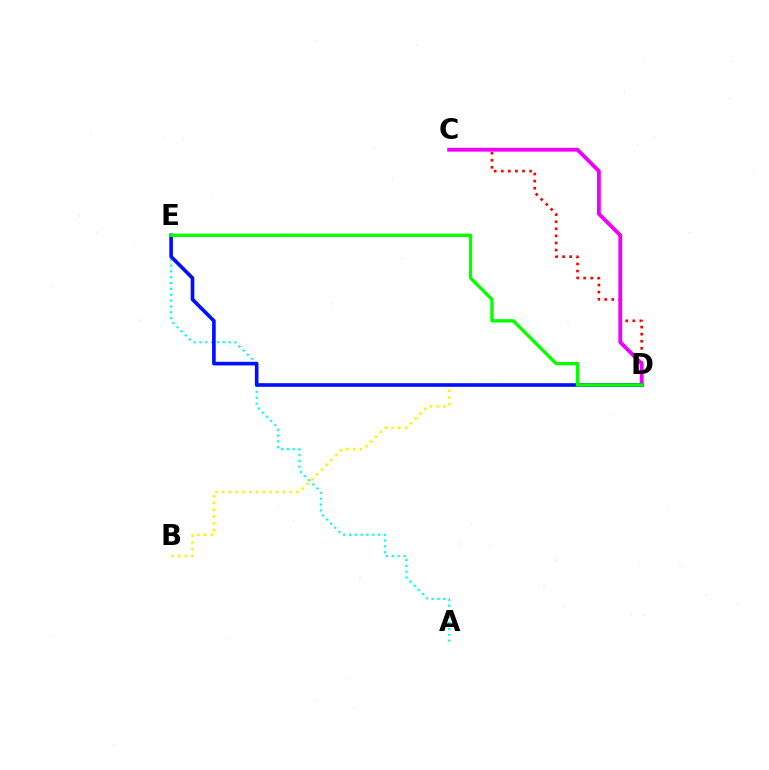{('B', 'D'): [{'color': '#fcf500', 'line_style': 'dotted', 'thickness': 1.84}], ('C', 'D'): [{'color': '#ff0000', 'line_style': 'dotted', 'thickness': 1.92}, {'color': '#ee00ff', 'line_style': 'solid', 'thickness': 2.76}], ('A', 'E'): [{'color': '#00fff6', 'line_style': 'dotted', 'thickness': 1.59}], ('D', 'E'): [{'color': '#0010ff', 'line_style': 'solid', 'thickness': 2.61}, {'color': '#08ff00', 'line_style': 'solid', 'thickness': 2.42}]}